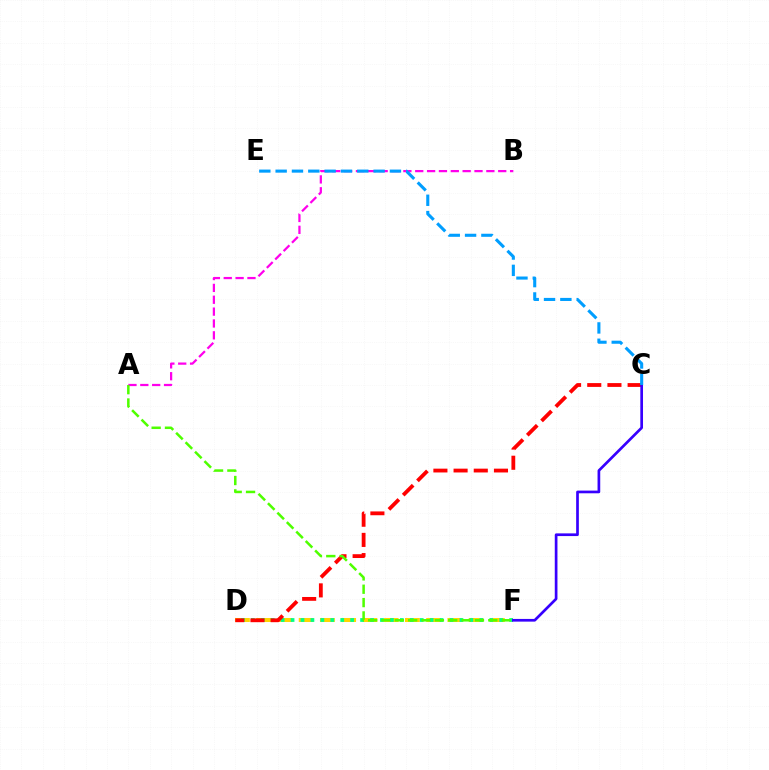{('D', 'F'): [{'color': '#ffd500', 'line_style': 'dashed', 'thickness': 2.89}, {'color': '#00ff86', 'line_style': 'dotted', 'thickness': 2.7}], ('A', 'B'): [{'color': '#ff00ed', 'line_style': 'dashed', 'thickness': 1.61}], ('C', 'D'): [{'color': '#ff0000', 'line_style': 'dashed', 'thickness': 2.74}], ('C', 'F'): [{'color': '#3700ff', 'line_style': 'solid', 'thickness': 1.94}], ('A', 'F'): [{'color': '#4fff00', 'line_style': 'dashed', 'thickness': 1.81}], ('C', 'E'): [{'color': '#009eff', 'line_style': 'dashed', 'thickness': 2.22}]}